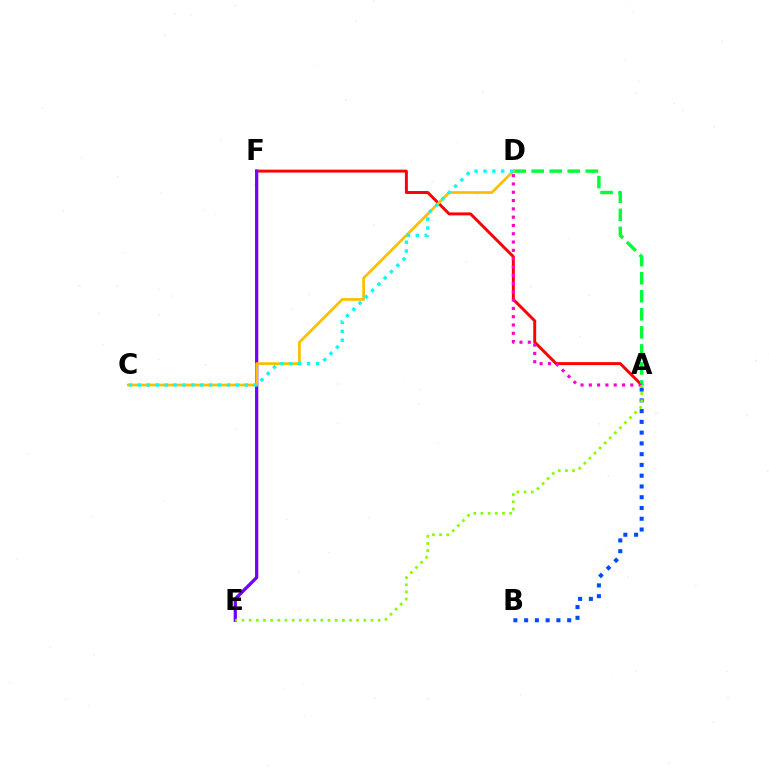{('A', 'F'): [{'color': '#ff0000', 'line_style': 'solid', 'thickness': 2.11}], ('E', 'F'): [{'color': '#7200ff', 'line_style': 'solid', 'thickness': 2.34}], ('A', 'D'): [{'color': '#00ff39', 'line_style': 'dashed', 'thickness': 2.45}, {'color': '#ff00cf', 'line_style': 'dotted', 'thickness': 2.25}], ('C', 'D'): [{'color': '#ffbd00', 'line_style': 'solid', 'thickness': 1.95}, {'color': '#00fff6', 'line_style': 'dotted', 'thickness': 2.42}], ('A', 'B'): [{'color': '#004bff', 'line_style': 'dotted', 'thickness': 2.92}], ('A', 'E'): [{'color': '#84ff00', 'line_style': 'dotted', 'thickness': 1.95}]}